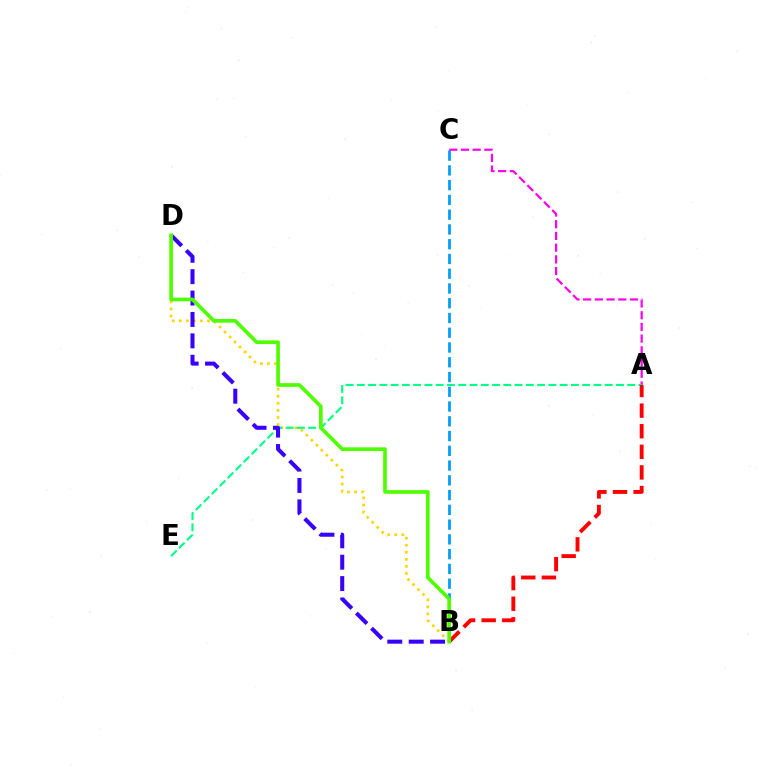{('B', 'D'): [{'color': '#ffd500', 'line_style': 'dotted', 'thickness': 1.92}, {'color': '#3700ff', 'line_style': 'dashed', 'thickness': 2.91}, {'color': '#4fff00', 'line_style': 'solid', 'thickness': 2.65}], ('B', 'C'): [{'color': '#009eff', 'line_style': 'dashed', 'thickness': 2.0}], ('A', 'C'): [{'color': '#ff00ed', 'line_style': 'dashed', 'thickness': 1.59}], ('A', 'E'): [{'color': '#00ff86', 'line_style': 'dashed', 'thickness': 1.53}], ('A', 'B'): [{'color': '#ff0000', 'line_style': 'dashed', 'thickness': 2.8}]}